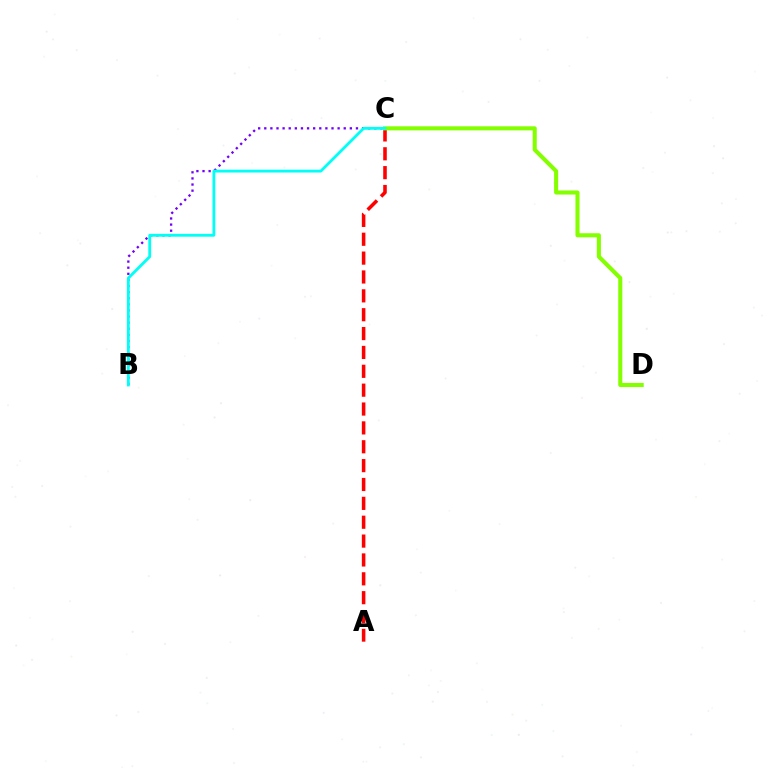{('B', 'C'): [{'color': '#7200ff', 'line_style': 'dotted', 'thickness': 1.66}, {'color': '#00fff6', 'line_style': 'solid', 'thickness': 2.03}], ('A', 'C'): [{'color': '#ff0000', 'line_style': 'dashed', 'thickness': 2.56}], ('C', 'D'): [{'color': '#84ff00', 'line_style': 'solid', 'thickness': 2.93}]}